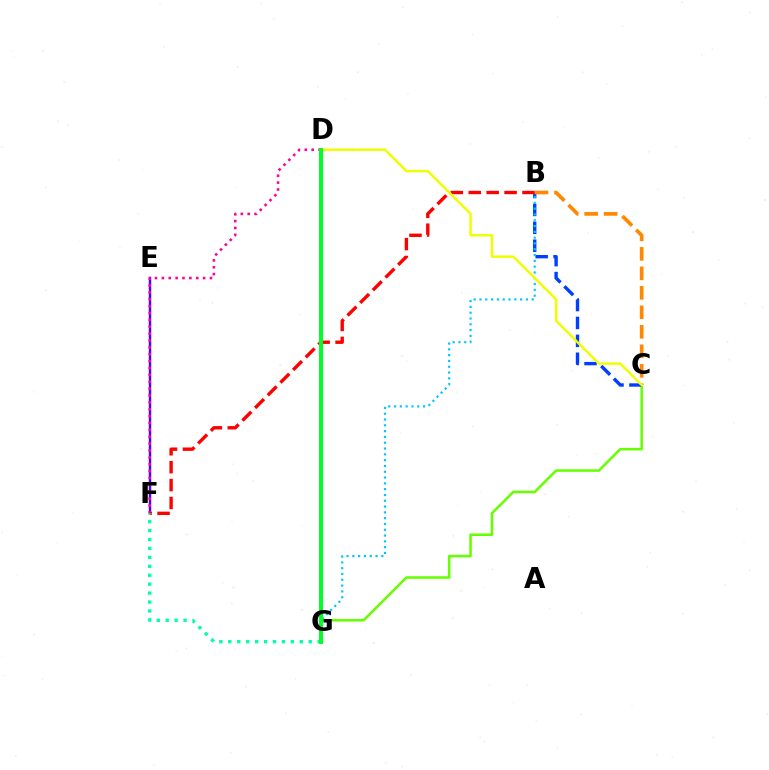{('C', 'G'): [{'color': '#66ff00', 'line_style': 'solid', 'thickness': 1.83}], ('E', 'F'): [{'color': '#4f00ff', 'line_style': 'solid', 'thickness': 1.75}], ('D', 'G'): [{'color': '#d600ff', 'line_style': 'dotted', 'thickness': 1.96}, {'color': '#00ff27', 'line_style': 'solid', 'thickness': 2.85}], ('D', 'F'): [{'color': '#ff00a0', 'line_style': 'dotted', 'thickness': 1.87}], ('B', 'C'): [{'color': '#003fff', 'line_style': 'dashed', 'thickness': 2.43}, {'color': '#ff8800', 'line_style': 'dashed', 'thickness': 2.65}], ('B', 'F'): [{'color': '#ff0000', 'line_style': 'dashed', 'thickness': 2.43}], ('B', 'G'): [{'color': '#00c7ff', 'line_style': 'dotted', 'thickness': 1.58}], ('C', 'D'): [{'color': '#eeff00', 'line_style': 'solid', 'thickness': 1.78}], ('F', 'G'): [{'color': '#00ffaf', 'line_style': 'dotted', 'thickness': 2.43}]}